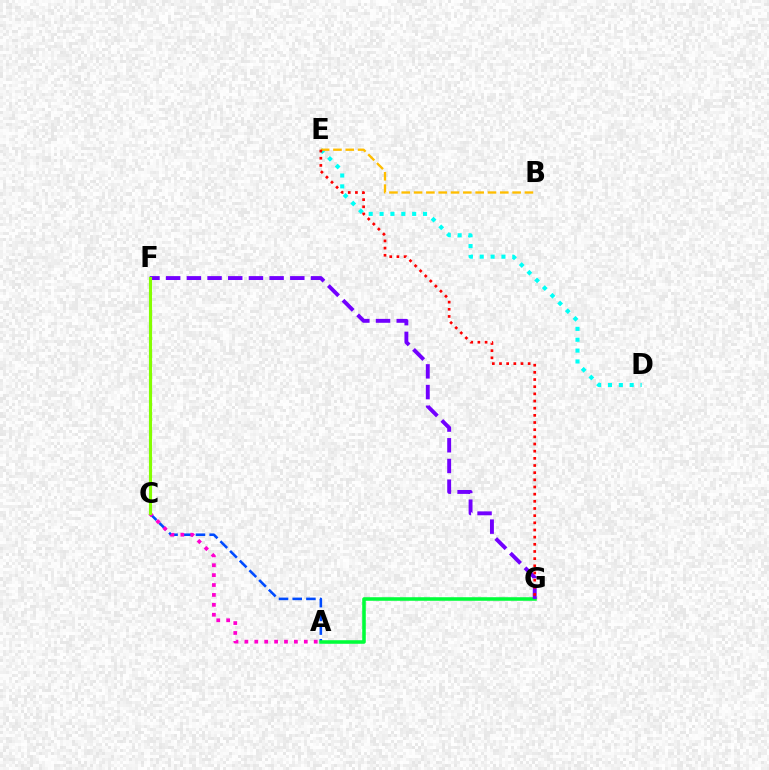{('A', 'C'): [{'color': '#004bff', 'line_style': 'dashed', 'thickness': 1.86}, {'color': '#ff00cf', 'line_style': 'dotted', 'thickness': 2.69}], ('D', 'E'): [{'color': '#00fff6', 'line_style': 'dotted', 'thickness': 2.95}], ('A', 'G'): [{'color': '#00ff39', 'line_style': 'solid', 'thickness': 2.56}], ('F', 'G'): [{'color': '#7200ff', 'line_style': 'dashed', 'thickness': 2.81}], ('C', 'F'): [{'color': '#84ff00', 'line_style': 'solid', 'thickness': 2.26}], ('B', 'E'): [{'color': '#ffbd00', 'line_style': 'dashed', 'thickness': 1.67}], ('E', 'G'): [{'color': '#ff0000', 'line_style': 'dotted', 'thickness': 1.95}]}